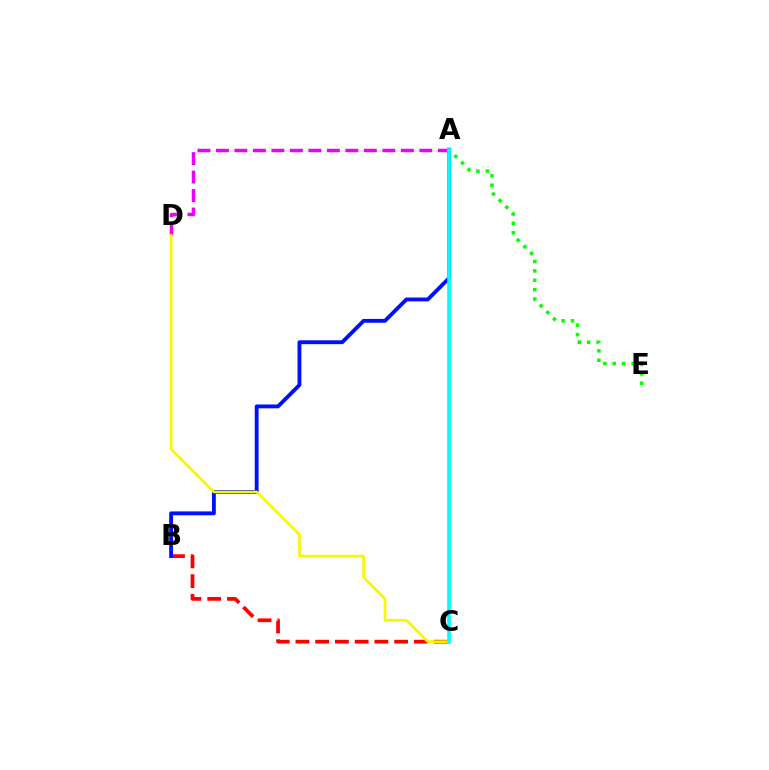{('B', 'C'): [{'color': '#ff0000', 'line_style': 'dashed', 'thickness': 2.68}], ('A', 'B'): [{'color': '#0010ff', 'line_style': 'solid', 'thickness': 2.78}], ('A', 'D'): [{'color': '#ee00ff', 'line_style': 'dashed', 'thickness': 2.51}], ('C', 'D'): [{'color': '#fcf500', 'line_style': 'solid', 'thickness': 1.93}], ('A', 'E'): [{'color': '#08ff00', 'line_style': 'dotted', 'thickness': 2.55}], ('A', 'C'): [{'color': '#00fff6', 'line_style': 'solid', 'thickness': 2.65}]}